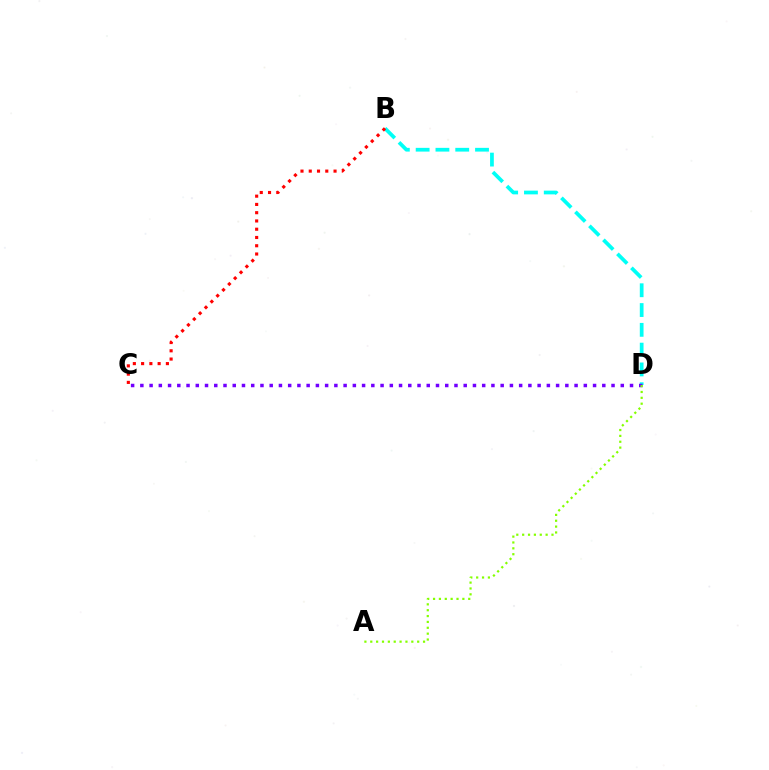{('B', 'D'): [{'color': '#00fff6', 'line_style': 'dashed', 'thickness': 2.69}], ('C', 'D'): [{'color': '#7200ff', 'line_style': 'dotted', 'thickness': 2.51}], ('A', 'D'): [{'color': '#84ff00', 'line_style': 'dotted', 'thickness': 1.59}], ('B', 'C'): [{'color': '#ff0000', 'line_style': 'dotted', 'thickness': 2.25}]}